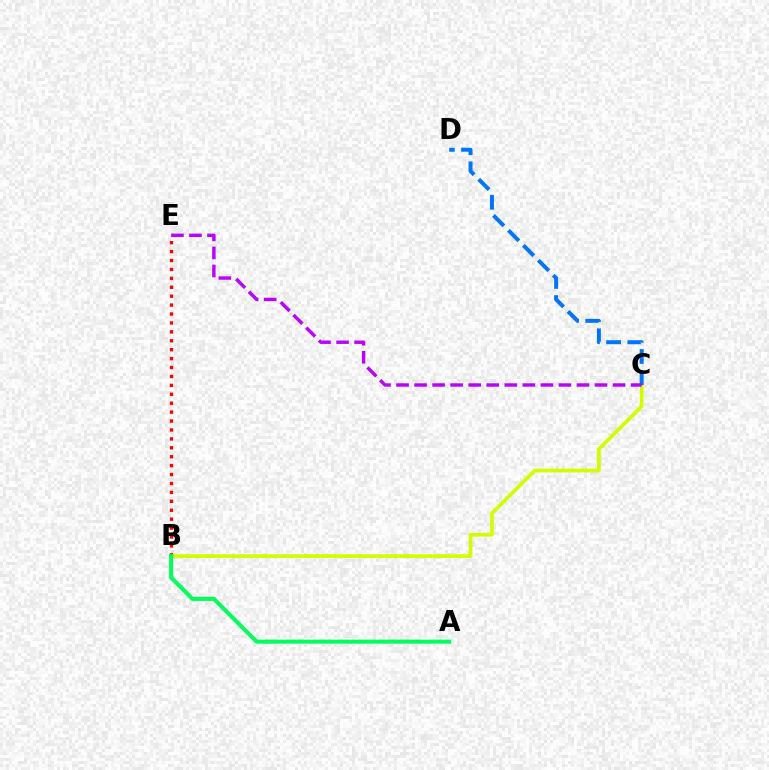{('B', 'C'): [{'color': '#d1ff00', 'line_style': 'solid', 'thickness': 2.67}], ('C', 'D'): [{'color': '#0074ff', 'line_style': 'dashed', 'thickness': 2.87}], ('B', 'E'): [{'color': '#ff0000', 'line_style': 'dotted', 'thickness': 2.42}], ('C', 'E'): [{'color': '#b900ff', 'line_style': 'dashed', 'thickness': 2.45}], ('A', 'B'): [{'color': '#00ff5c', 'line_style': 'solid', 'thickness': 2.9}]}